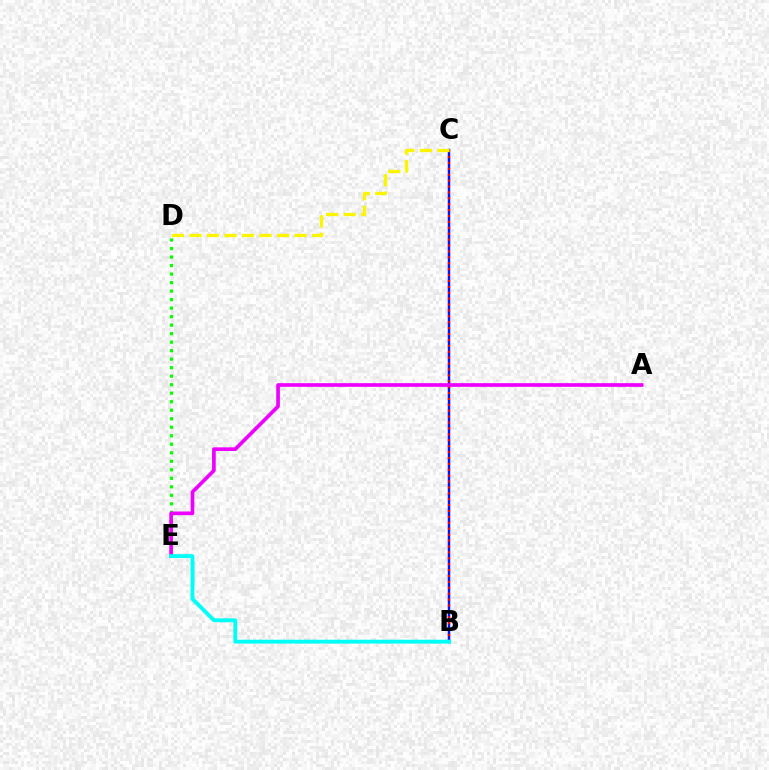{('D', 'E'): [{'color': '#08ff00', 'line_style': 'dotted', 'thickness': 2.31}], ('B', 'C'): [{'color': '#0010ff', 'line_style': 'solid', 'thickness': 1.76}, {'color': '#ff0000', 'line_style': 'dotted', 'thickness': 1.6}], ('C', 'D'): [{'color': '#fcf500', 'line_style': 'dashed', 'thickness': 2.38}], ('A', 'E'): [{'color': '#ee00ff', 'line_style': 'solid', 'thickness': 2.64}], ('B', 'E'): [{'color': '#00fff6', 'line_style': 'solid', 'thickness': 2.79}]}